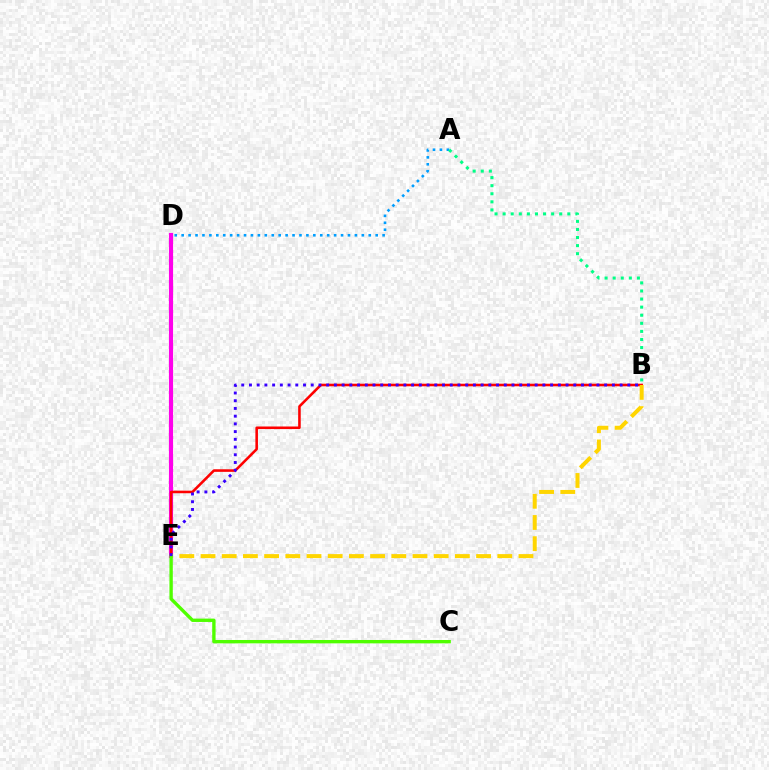{('D', 'E'): [{'color': '#ff00ed', 'line_style': 'solid', 'thickness': 2.98}], ('B', 'E'): [{'color': '#ff0000', 'line_style': 'solid', 'thickness': 1.85}, {'color': '#ffd500', 'line_style': 'dashed', 'thickness': 2.88}, {'color': '#3700ff', 'line_style': 'dotted', 'thickness': 2.1}], ('A', 'D'): [{'color': '#009eff', 'line_style': 'dotted', 'thickness': 1.88}], ('C', 'E'): [{'color': '#4fff00', 'line_style': 'solid', 'thickness': 2.42}], ('A', 'B'): [{'color': '#00ff86', 'line_style': 'dotted', 'thickness': 2.2}]}